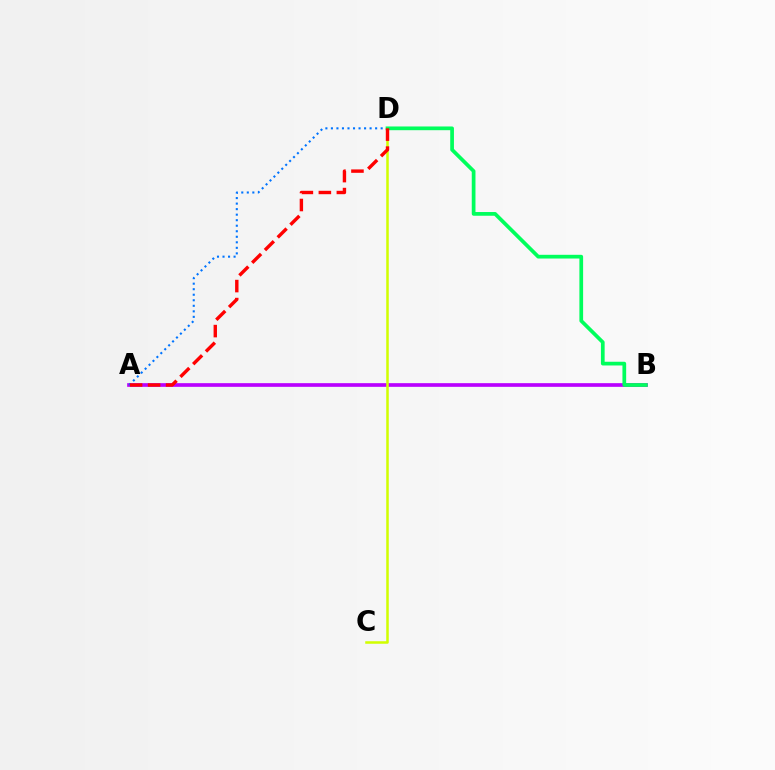{('A', 'B'): [{'color': '#b900ff', 'line_style': 'solid', 'thickness': 2.64}], ('C', 'D'): [{'color': '#d1ff00', 'line_style': 'solid', 'thickness': 1.81}], ('A', 'D'): [{'color': '#0074ff', 'line_style': 'dotted', 'thickness': 1.5}, {'color': '#ff0000', 'line_style': 'dashed', 'thickness': 2.44}], ('B', 'D'): [{'color': '#00ff5c', 'line_style': 'solid', 'thickness': 2.68}]}